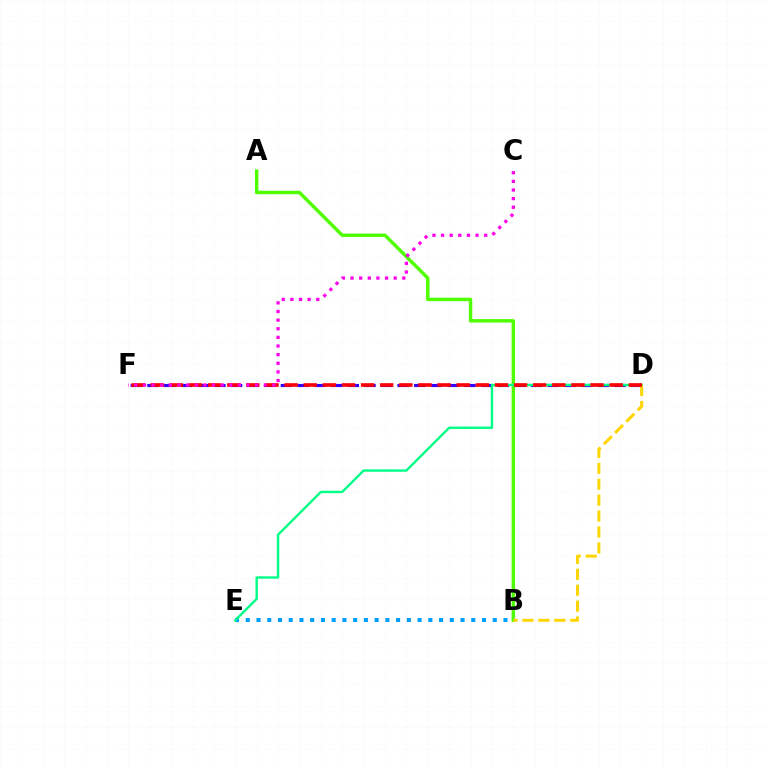{('B', 'E'): [{'color': '#009eff', 'line_style': 'dotted', 'thickness': 2.92}], ('D', 'F'): [{'color': '#3700ff', 'line_style': 'dashed', 'thickness': 2.27}, {'color': '#ff0000', 'line_style': 'dashed', 'thickness': 2.6}], ('A', 'B'): [{'color': '#4fff00', 'line_style': 'solid', 'thickness': 2.48}], ('D', 'E'): [{'color': '#00ff86', 'line_style': 'solid', 'thickness': 1.72}], ('B', 'D'): [{'color': '#ffd500', 'line_style': 'dashed', 'thickness': 2.16}], ('C', 'F'): [{'color': '#ff00ed', 'line_style': 'dotted', 'thickness': 2.34}]}